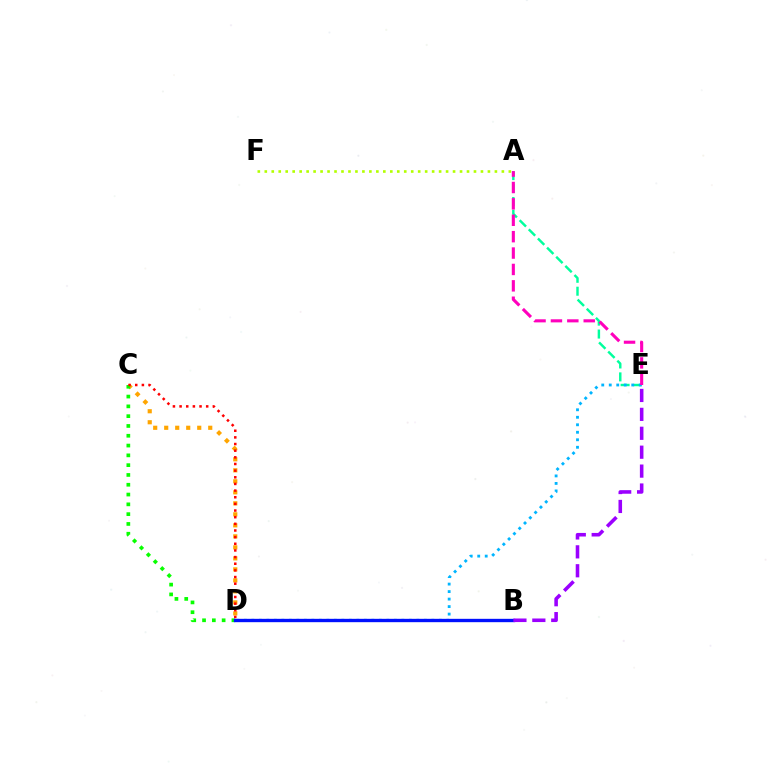{('A', 'E'): [{'color': '#00ff9d', 'line_style': 'dashed', 'thickness': 1.76}, {'color': '#ff00bd', 'line_style': 'dashed', 'thickness': 2.23}], ('C', 'D'): [{'color': '#ffa500', 'line_style': 'dotted', 'thickness': 2.99}, {'color': '#08ff00', 'line_style': 'dotted', 'thickness': 2.66}, {'color': '#ff0000', 'line_style': 'dotted', 'thickness': 1.81}], ('D', 'E'): [{'color': '#00b5ff', 'line_style': 'dotted', 'thickness': 2.04}], ('A', 'F'): [{'color': '#b3ff00', 'line_style': 'dotted', 'thickness': 1.89}], ('B', 'D'): [{'color': '#0010ff', 'line_style': 'solid', 'thickness': 2.41}], ('B', 'E'): [{'color': '#9b00ff', 'line_style': 'dashed', 'thickness': 2.57}]}